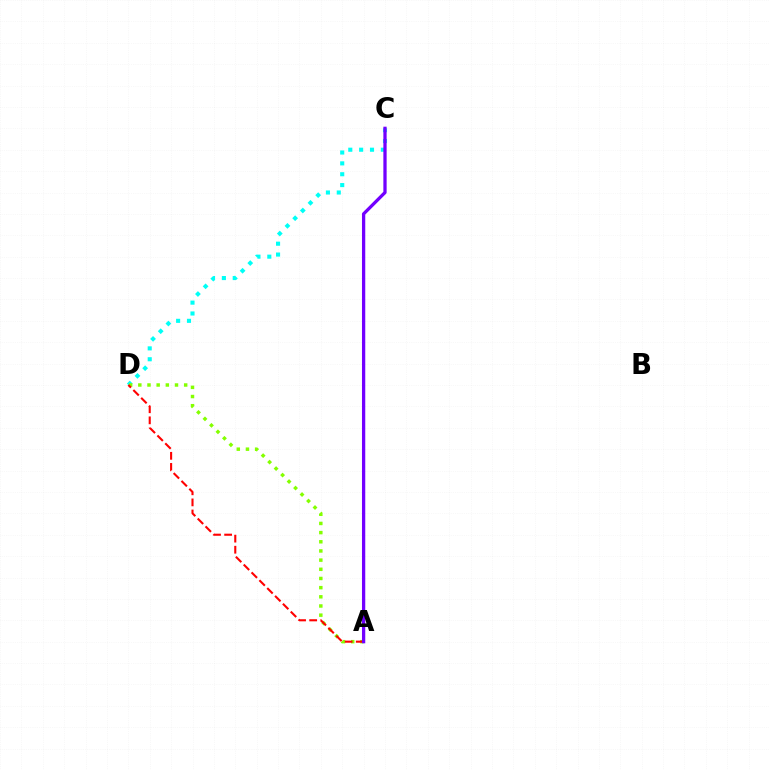{('C', 'D'): [{'color': '#00fff6', 'line_style': 'dotted', 'thickness': 2.95}], ('A', 'D'): [{'color': '#84ff00', 'line_style': 'dotted', 'thickness': 2.49}, {'color': '#ff0000', 'line_style': 'dashed', 'thickness': 1.51}], ('A', 'C'): [{'color': '#7200ff', 'line_style': 'solid', 'thickness': 2.36}]}